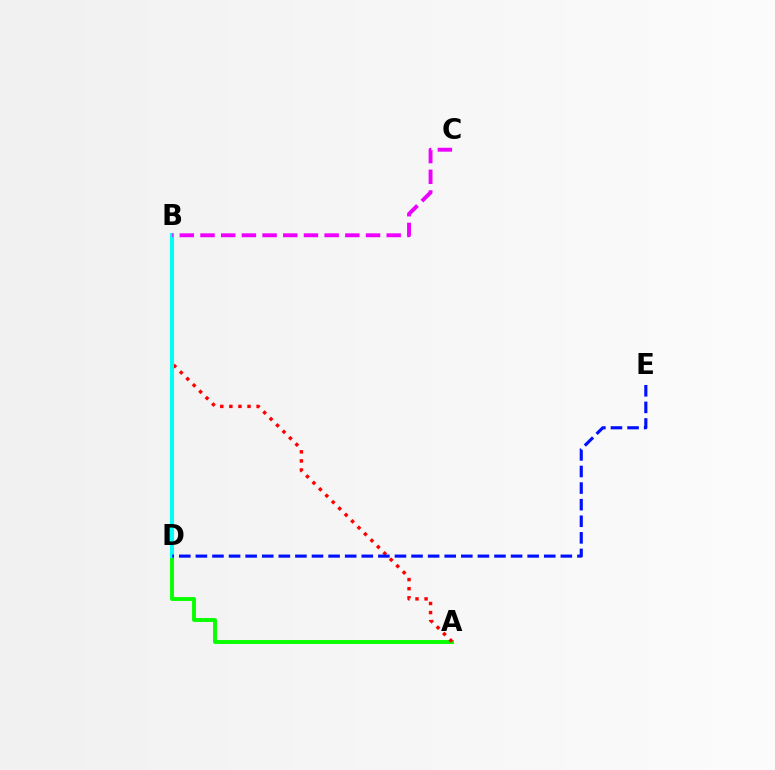{('A', 'D'): [{'color': '#08ff00', 'line_style': 'solid', 'thickness': 2.81}], ('B', 'D'): [{'color': '#fcf500', 'line_style': 'solid', 'thickness': 2.72}, {'color': '#00fff6', 'line_style': 'solid', 'thickness': 2.92}], ('A', 'B'): [{'color': '#ff0000', 'line_style': 'dotted', 'thickness': 2.47}], ('D', 'E'): [{'color': '#0010ff', 'line_style': 'dashed', 'thickness': 2.25}], ('B', 'C'): [{'color': '#ee00ff', 'line_style': 'dashed', 'thickness': 2.81}]}